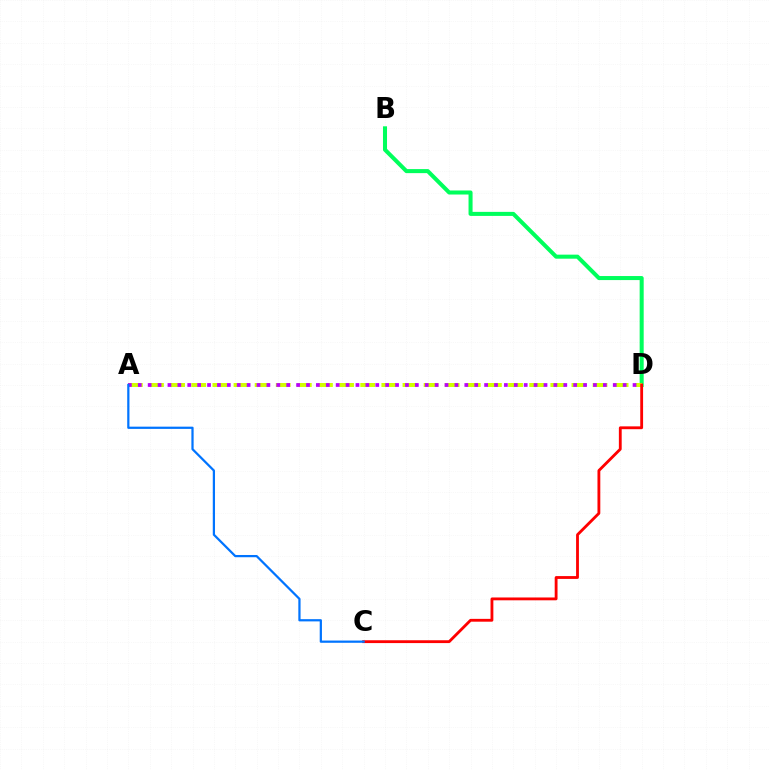{('B', 'D'): [{'color': '#00ff5c', 'line_style': 'solid', 'thickness': 2.91}], ('A', 'D'): [{'color': '#d1ff00', 'line_style': 'dashed', 'thickness': 2.87}, {'color': '#b900ff', 'line_style': 'dotted', 'thickness': 2.69}], ('C', 'D'): [{'color': '#ff0000', 'line_style': 'solid', 'thickness': 2.04}], ('A', 'C'): [{'color': '#0074ff', 'line_style': 'solid', 'thickness': 1.61}]}